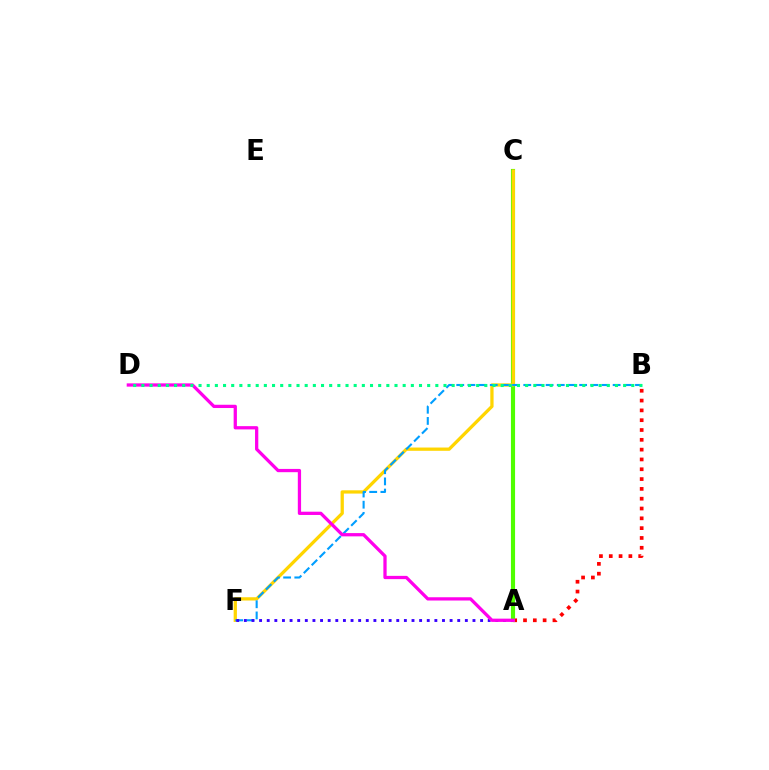{('A', 'B'): [{'color': '#ff0000', 'line_style': 'dotted', 'thickness': 2.67}], ('A', 'C'): [{'color': '#4fff00', 'line_style': 'solid', 'thickness': 2.98}], ('C', 'F'): [{'color': '#ffd500', 'line_style': 'solid', 'thickness': 2.35}], ('B', 'F'): [{'color': '#009eff', 'line_style': 'dashed', 'thickness': 1.52}], ('A', 'F'): [{'color': '#3700ff', 'line_style': 'dotted', 'thickness': 2.07}], ('A', 'D'): [{'color': '#ff00ed', 'line_style': 'solid', 'thickness': 2.35}], ('B', 'D'): [{'color': '#00ff86', 'line_style': 'dotted', 'thickness': 2.22}]}